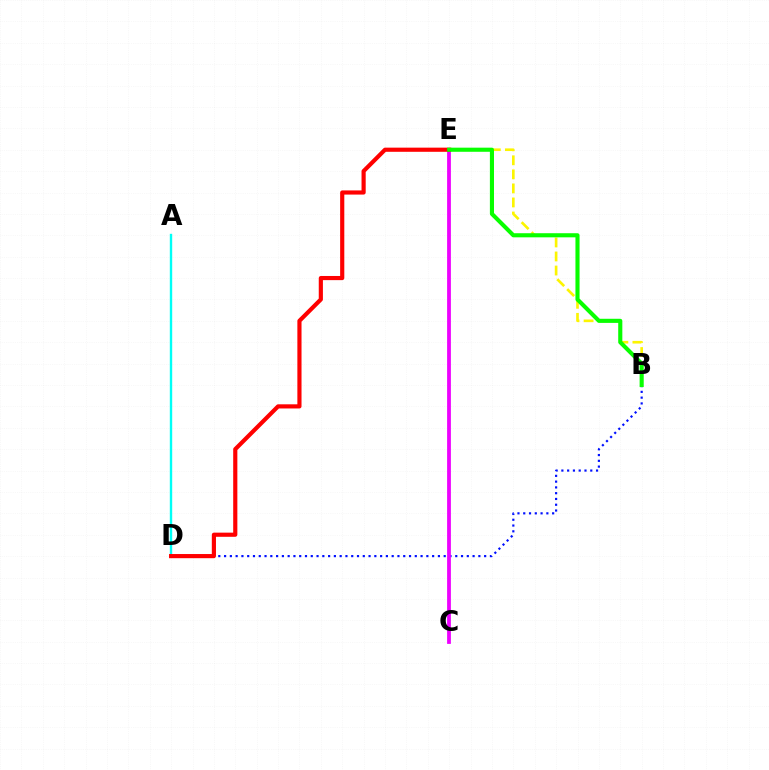{('B', 'E'): [{'color': '#fcf500', 'line_style': 'dashed', 'thickness': 1.91}, {'color': '#08ff00', 'line_style': 'solid', 'thickness': 2.96}], ('B', 'D'): [{'color': '#0010ff', 'line_style': 'dotted', 'thickness': 1.57}], ('C', 'E'): [{'color': '#ee00ff', 'line_style': 'solid', 'thickness': 2.72}], ('A', 'D'): [{'color': '#00fff6', 'line_style': 'solid', 'thickness': 1.72}], ('D', 'E'): [{'color': '#ff0000', 'line_style': 'solid', 'thickness': 2.99}]}